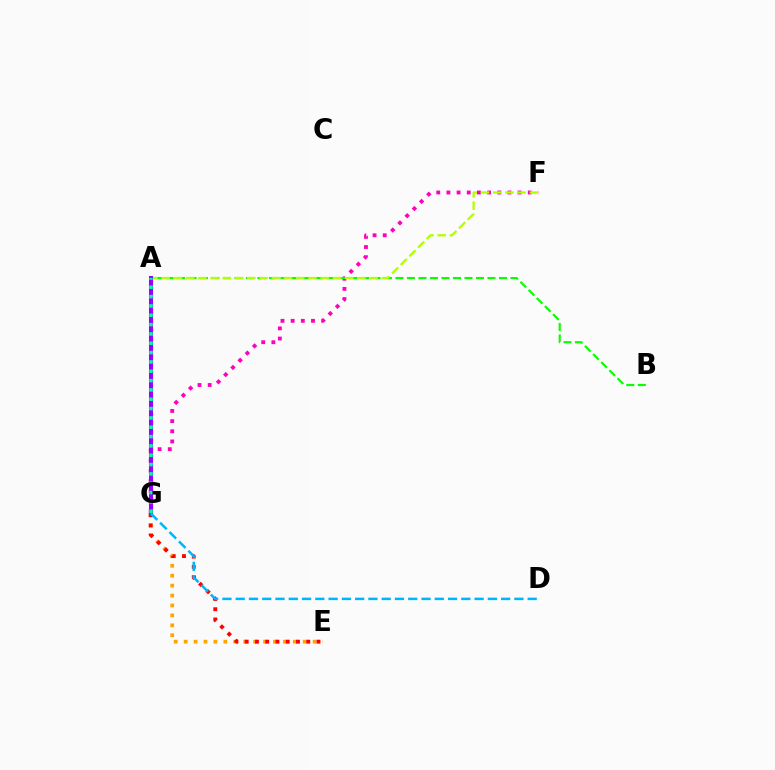{('F', 'G'): [{'color': '#ff00bd', 'line_style': 'dotted', 'thickness': 2.76}], ('E', 'G'): [{'color': '#ffa500', 'line_style': 'dotted', 'thickness': 2.7}, {'color': '#ff0000', 'line_style': 'dotted', 'thickness': 2.79}], ('A', 'B'): [{'color': '#08ff00', 'line_style': 'dashed', 'thickness': 1.56}], ('A', 'F'): [{'color': '#b3ff00', 'line_style': 'dashed', 'thickness': 1.66}], ('A', 'G'): [{'color': '#0010ff', 'line_style': 'dotted', 'thickness': 2.28}, {'color': '#9b00ff', 'line_style': 'solid', 'thickness': 2.92}, {'color': '#00ff9d', 'line_style': 'dotted', 'thickness': 2.54}], ('D', 'G'): [{'color': '#00b5ff', 'line_style': 'dashed', 'thickness': 1.8}]}